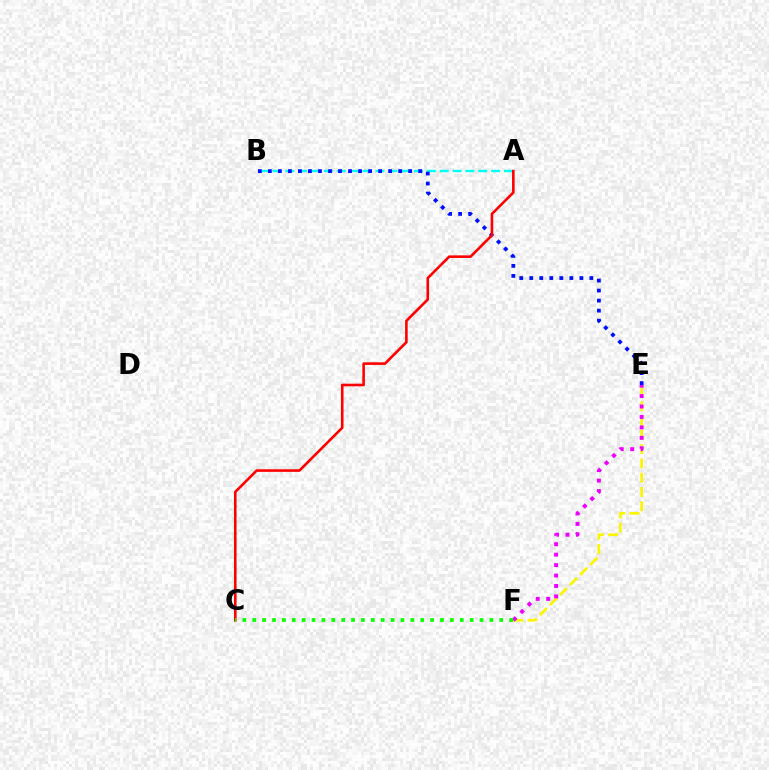{('A', 'B'): [{'color': '#00fff6', 'line_style': 'dashed', 'thickness': 1.75}], ('B', 'E'): [{'color': '#0010ff', 'line_style': 'dotted', 'thickness': 2.72}], ('E', 'F'): [{'color': '#fcf500', 'line_style': 'dashed', 'thickness': 1.94}, {'color': '#ee00ff', 'line_style': 'dotted', 'thickness': 2.83}], ('A', 'C'): [{'color': '#ff0000', 'line_style': 'solid', 'thickness': 1.88}], ('C', 'F'): [{'color': '#08ff00', 'line_style': 'dotted', 'thickness': 2.68}]}